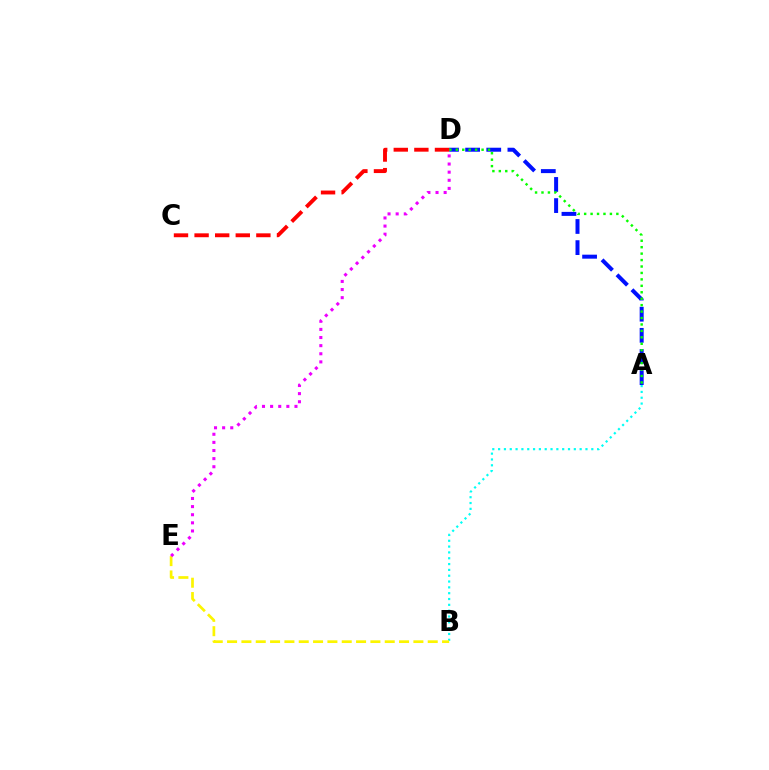{('A', 'B'): [{'color': '#00fff6', 'line_style': 'dotted', 'thickness': 1.58}], ('A', 'D'): [{'color': '#0010ff', 'line_style': 'dashed', 'thickness': 2.87}, {'color': '#08ff00', 'line_style': 'dotted', 'thickness': 1.75}], ('B', 'E'): [{'color': '#fcf500', 'line_style': 'dashed', 'thickness': 1.95}], ('D', 'E'): [{'color': '#ee00ff', 'line_style': 'dotted', 'thickness': 2.21}], ('C', 'D'): [{'color': '#ff0000', 'line_style': 'dashed', 'thickness': 2.8}]}